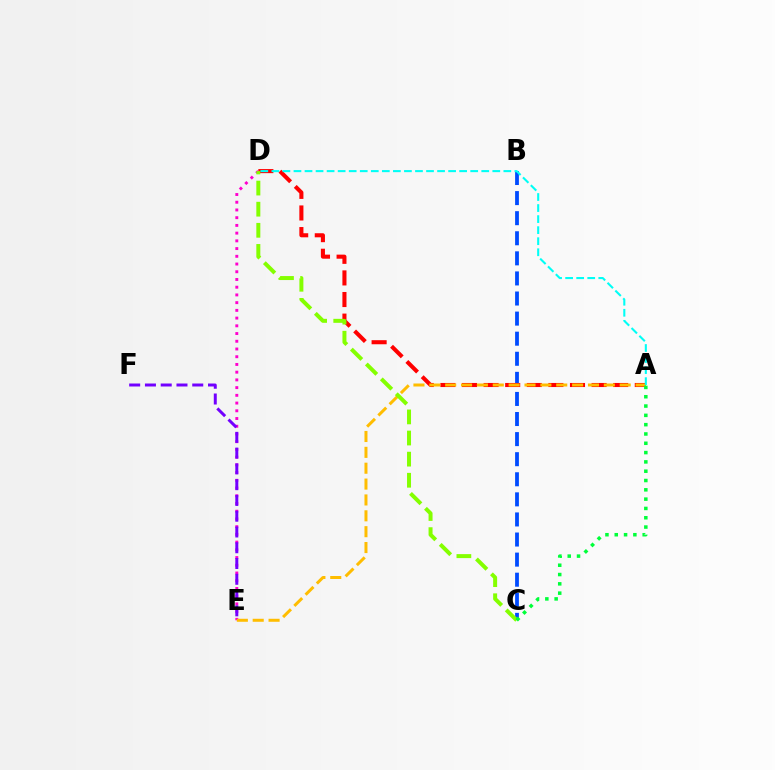{('B', 'C'): [{'color': '#004bff', 'line_style': 'dashed', 'thickness': 2.73}], ('D', 'E'): [{'color': '#ff00cf', 'line_style': 'dotted', 'thickness': 2.1}], ('A', 'D'): [{'color': '#ff0000', 'line_style': 'dashed', 'thickness': 2.93}, {'color': '#00fff6', 'line_style': 'dashed', 'thickness': 1.5}], ('A', 'E'): [{'color': '#ffbd00', 'line_style': 'dashed', 'thickness': 2.16}], ('C', 'D'): [{'color': '#84ff00', 'line_style': 'dashed', 'thickness': 2.87}], ('A', 'C'): [{'color': '#00ff39', 'line_style': 'dotted', 'thickness': 2.53}], ('E', 'F'): [{'color': '#7200ff', 'line_style': 'dashed', 'thickness': 2.14}]}